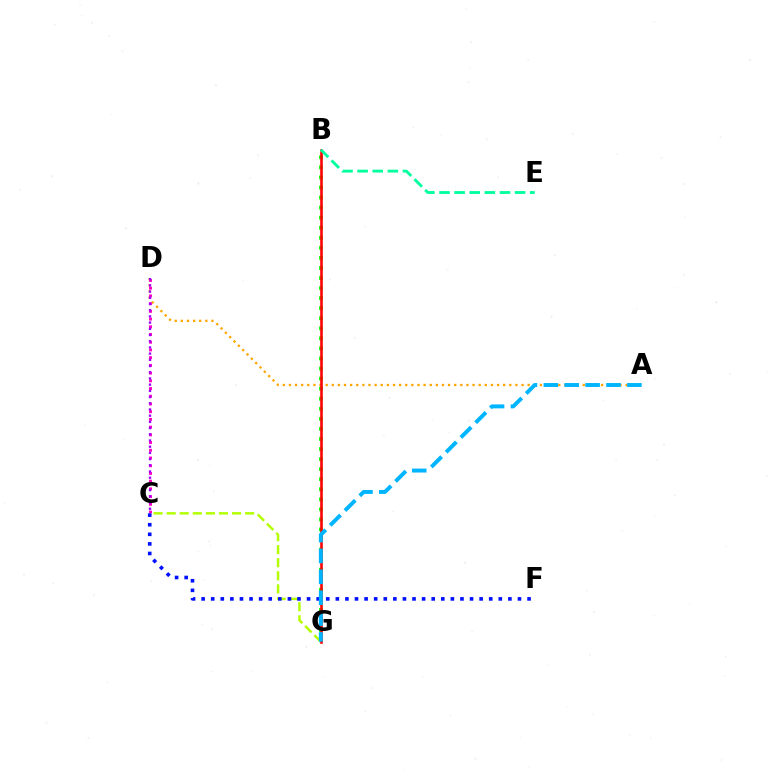{('A', 'D'): [{'color': '#ffa500', 'line_style': 'dotted', 'thickness': 1.66}], ('C', 'D'): [{'color': '#ff00bd', 'line_style': 'dotted', 'thickness': 2.1}, {'color': '#9b00ff', 'line_style': 'dotted', 'thickness': 1.69}], ('C', 'G'): [{'color': '#b3ff00', 'line_style': 'dashed', 'thickness': 1.78}], ('B', 'G'): [{'color': '#08ff00', 'line_style': 'dotted', 'thickness': 2.73}, {'color': '#ff0000', 'line_style': 'solid', 'thickness': 1.87}], ('C', 'F'): [{'color': '#0010ff', 'line_style': 'dotted', 'thickness': 2.6}], ('B', 'E'): [{'color': '#00ff9d', 'line_style': 'dashed', 'thickness': 2.05}], ('A', 'G'): [{'color': '#00b5ff', 'line_style': 'dashed', 'thickness': 2.84}]}